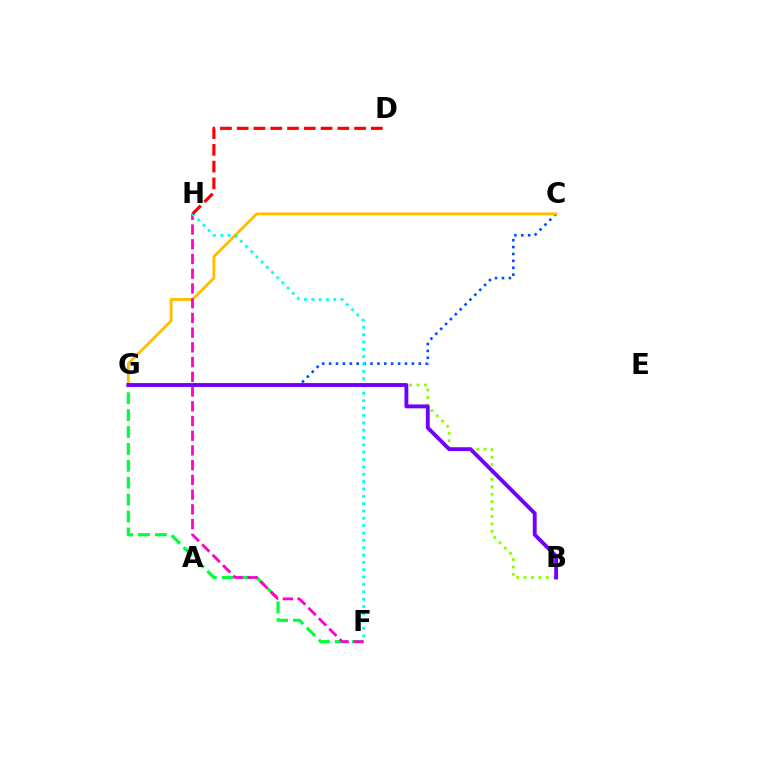{('C', 'G'): [{'color': '#004bff', 'line_style': 'dotted', 'thickness': 1.87}, {'color': '#ffbd00', 'line_style': 'solid', 'thickness': 2.03}], ('F', 'G'): [{'color': '#00ff39', 'line_style': 'dashed', 'thickness': 2.3}], ('B', 'G'): [{'color': '#84ff00', 'line_style': 'dotted', 'thickness': 2.02}, {'color': '#7200ff', 'line_style': 'solid', 'thickness': 2.78}], ('F', 'H'): [{'color': '#ff00cf', 'line_style': 'dashed', 'thickness': 2.0}, {'color': '#00fff6', 'line_style': 'dotted', 'thickness': 2.0}], ('D', 'H'): [{'color': '#ff0000', 'line_style': 'dashed', 'thickness': 2.28}]}